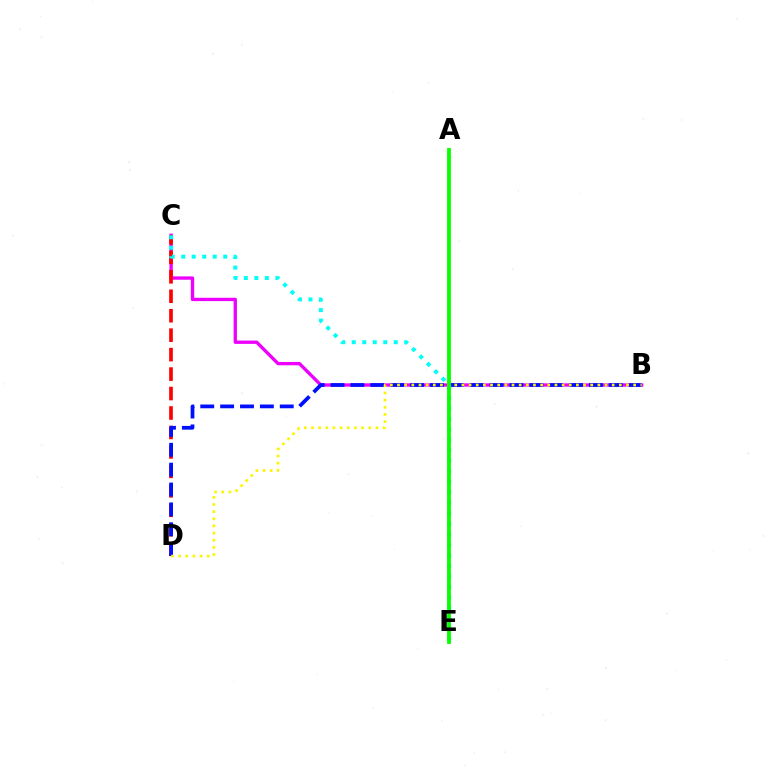{('B', 'C'): [{'color': '#ee00ff', 'line_style': 'solid', 'thickness': 2.4}], ('C', 'D'): [{'color': '#ff0000', 'line_style': 'dashed', 'thickness': 2.64}], ('B', 'D'): [{'color': '#0010ff', 'line_style': 'dashed', 'thickness': 2.7}, {'color': '#fcf500', 'line_style': 'dotted', 'thickness': 1.94}], ('C', 'E'): [{'color': '#00fff6', 'line_style': 'dotted', 'thickness': 2.85}], ('A', 'E'): [{'color': '#08ff00', 'line_style': 'solid', 'thickness': 2.76}]}